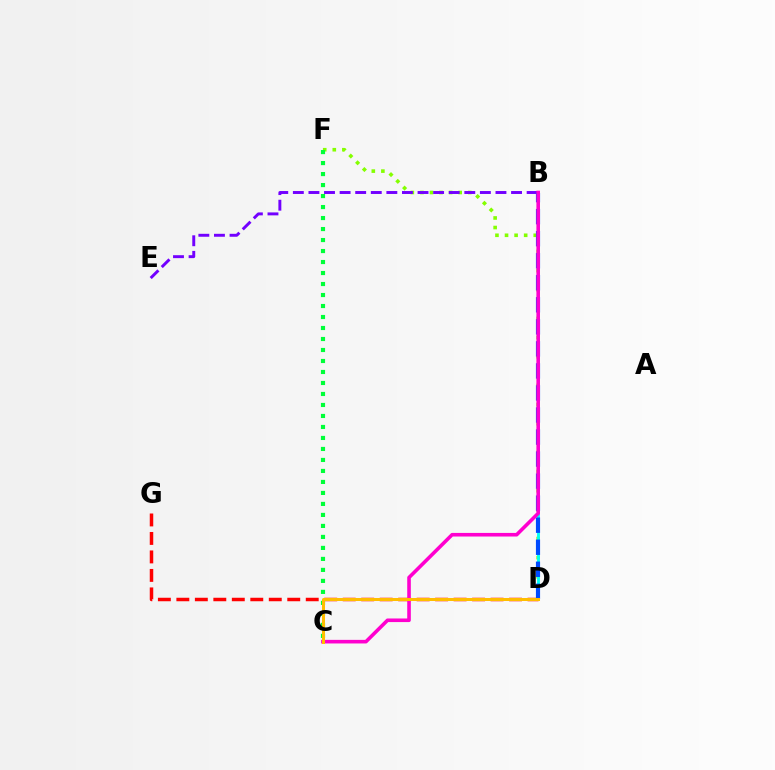{('D', 'G'): [{'color': '#ff0000', 'line_style': 'dashed', 'thickness': 2.51}], ('D', 'F'): [{'color': '#84ff00', 'line_style': 'dotted', 'thickness': 2.6}], ('B', 'E'): [{'color': '#7200ff', 'line_style': 'dashed', 'thickness': 2.12}], ('C', 'F'): [{'color': '#00ff39', 'line_style': 'dotted', 'thickness': 2.99}], ('B', 'D'): [{'color': '#00fff6', 'line_style': 'solid', 'thickness': 2.05}, {'color': '#004bff', 'line_style': 'dashed', 'thickness': 2.99}], ('B', 'C'): [{'color': '#ff00cf', 'line_style': 'solid', 'thickness': 2.59}], ('C', 'D'): [{'color': '#ffbd00', 'line_style': 'solid', 'thickness': 2.16}]}